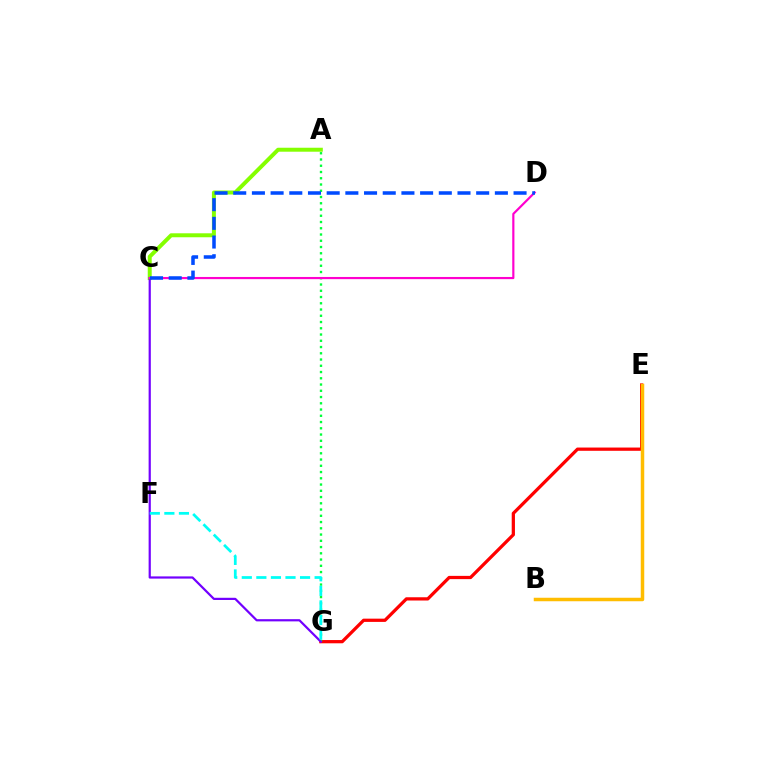{('E', 'G'): [{'color': '#ff0000', 'line_style': 'solid', 'thickness': 2.34}], ('B', 'E'): [{'color': '#ffbd00', 'line_style': 'solid', 'thickness': 2.51}], ('A', 'C'): [{'color': '#84ff00', 'line_style': 'solid', 'thickness': 2.86}], ('A', 'G'): [{'color': '#00ff39', 'line_style': 'dotted', 'thickness': 1.7}], ('C', 'G'): [{'color': '#7200ff', 'line_style': 'solid', 'thickness': 1.59}], ('F', 'G'): [{'color': '#00fff6', 'line_style': 'dashed', 'thickness': 1.98}], ('C', 'D'): [{'color': '#ff00cf', 'line_style': 'solid', 'thickness': 1.57}, {'color': '#004bff', 'line_style': 'dashed', 'thickness': 2.54}]}